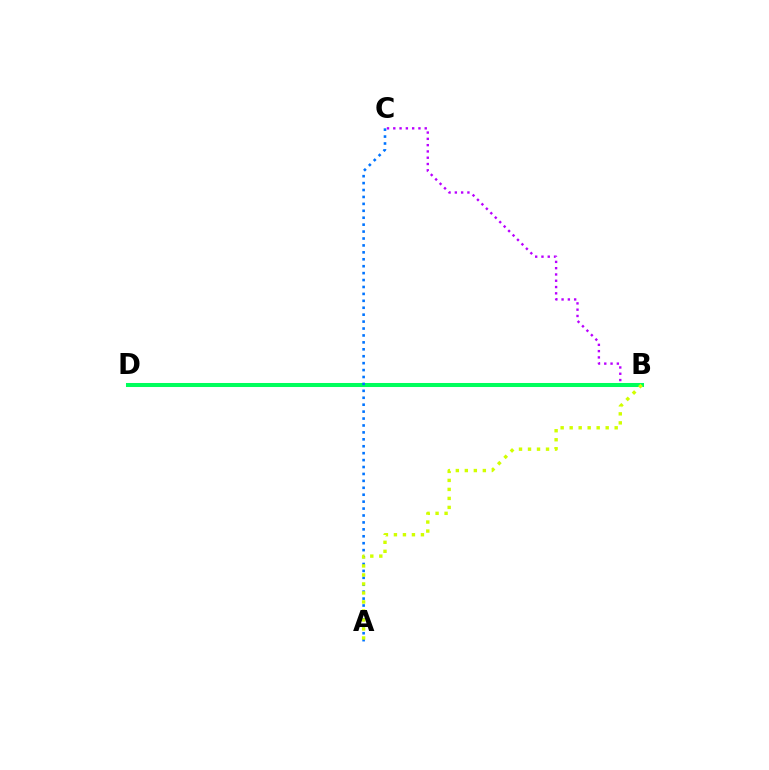{('B', 'D'): [{'color': '#ff0000', 'line_style': 'solid', 'thickness': 2.81}, {'color': '#00ff5c', 'line_style': 'solid', 'thickness': 2.9}], ('B', 'C'): [{'color': '#b900ff', 'line_style': 'dotted', 'thickness': 1.71}], ('A', 'C'): [{'color': '#0074ff', 'line_style': 'dotted', 'thickness': 1.88}], ('A', 'B'): [{'color': '#d1ff00', 'line_style': 'dotted', 'thickness': 2.45}]}